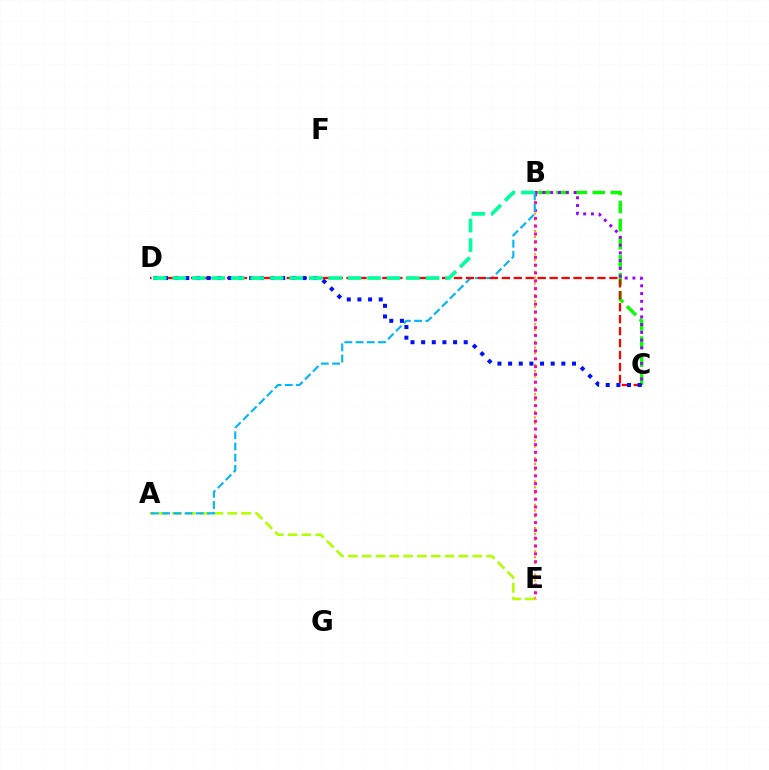{('A', 'E'): [{'color': '#b3ff00', 'line_style': 'dashed', 'thickness': 1.88}], ('B', 'E'): [{'color': '#ffa500', 'line_style': 'dotted', 'thickness': 1.58}, {'color': '#ff00bd', 'line_style': 'dotted', 'thickness': 2.12}], ('B', 'C'): [{'color': '#08ff00', 'line_style': 'dashed', 'thickness': 2.45}, {'color': '#9b00ff', 'line_style': 'dotted', 'thickness': 2.11}], ('A', 'B'): [{'color': '#00b5ff', 'line_style': 'dashed', 'thickness': 1.53}], ('C', 'D'): [{'color': '#ff0000', 'line_style': 'dashed', 'thickness': 1.62}, {'color': '#0010ff', 'line_style': 'dotted', 'thickness': 2.89}], ('B', 'D'): [{'color': '#00ff9d', 'line_style': 'dashed', 'thickness': 2.65}]}